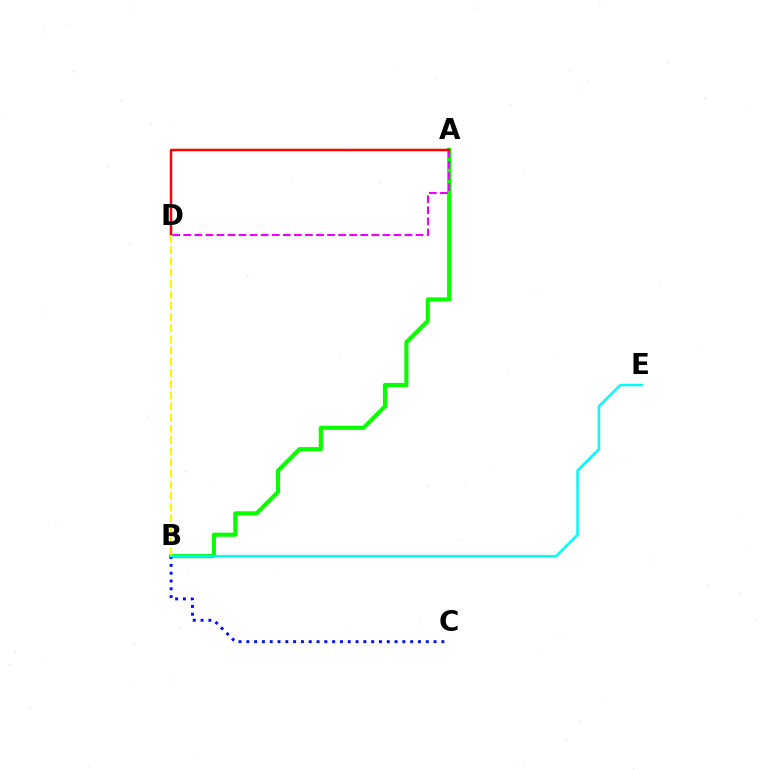{('A', 'B'): [{'color': '#08ff00', 'line_style': 'solid', 'thickness': 2.97}], ('B', 'C'): [{'color': '#0010ff', 'line_style': 'dotted', 'thickness': 2.12}], ('A', 'D'): [{'color': '#ee00ff', 'line_style': 'dashed', 'thickness': 1.5}, {'color': '#ff0000', 'line_style': 'solid', 'thickness': 1.8}], ('B', 'E'): [{'color': '#00fff6', 'line_style': 'solid', 'thickness': 1.81}], ('B', 'D'): [{'color': '#fcf500', 'line_style': 'dashed', 'thickness': 1.52}]}